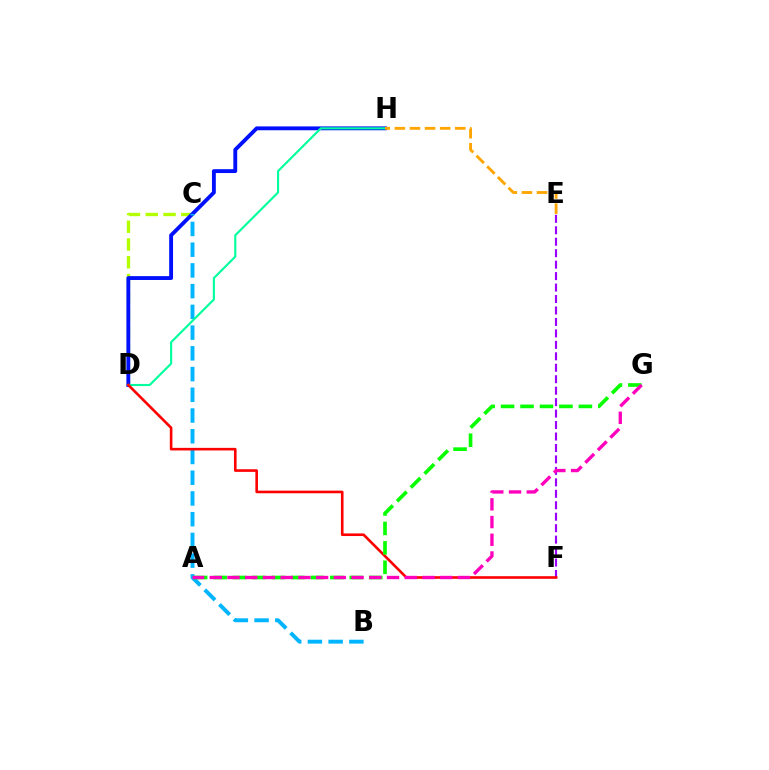{('C', 'D'): [{'color': '#b3ff00', 'line_style': 'dashed', 'thickness': 2.41}], ('D', 'H'): [{'color': '#0010ff', 'line_style': 'solid', 'thickness': 2.77}, {'color': '#00ff9d', 'line_style': 'solid', 'thickness': 1.54}], ('E', 'F'): [{'color': '#9b00ff', 'line_style': 'dashed', 'thickness': 1.56}], ('B', 'C'): [{'color': '#00b5ff', 'line_style': 'dashed', 'thickness': 2.82}], ('D', 'F'): [{'color': '#ff0000', 'line_style': 'solid', 'thickness': 1.88}], ('A', 'G'): [{'color': '#08ff00', 'line_style': 'dashed', 'thickness': 2.64}, {'color': '#ff00bd', 'line_style': 'dashed', 'thickness': 2.41}], ('E', 'H'): [{'color': '#ffa500', 'line_style': 'dashed', 'thickness': 2.05}]}